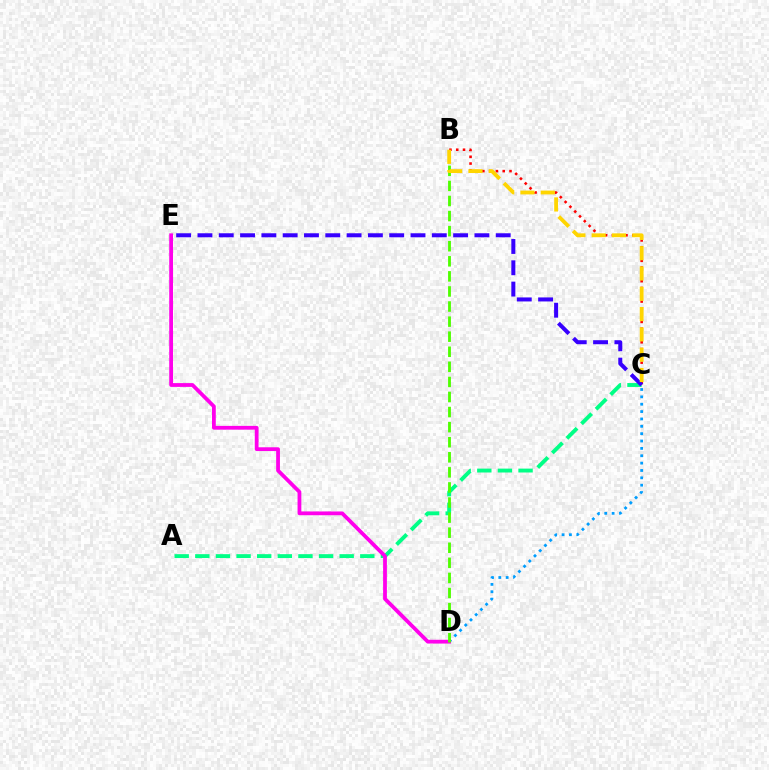{('A', 'C'): [{'color': '#00ff86', 'line_style': 'dashed', 'thickness': 2.8}], ('C', 'D'): [{'color': '#009eff', 'line_style': 'dotted', 'thickness': 2.0}], ('B', 'C'): [{'color': '#ff0000', 'line_style': 'dotted', 'thickness': 1.84}, {'color': '#ffd500', 'line_style': 'dashed', 'thickness': 2.76}], ('C', 'E'): [{'color': '#3700ff', 'line_style': 'dashed', 'thickness': 2.89}], ('D', 'E'): [{'color': '#ff00ed', 'line_style': 'solid', 'thickness': 2.72}], ('B', 'D'): [{'color': '#4fff00', 'line_style': 'dashed', 'thickness': 2.05}]}